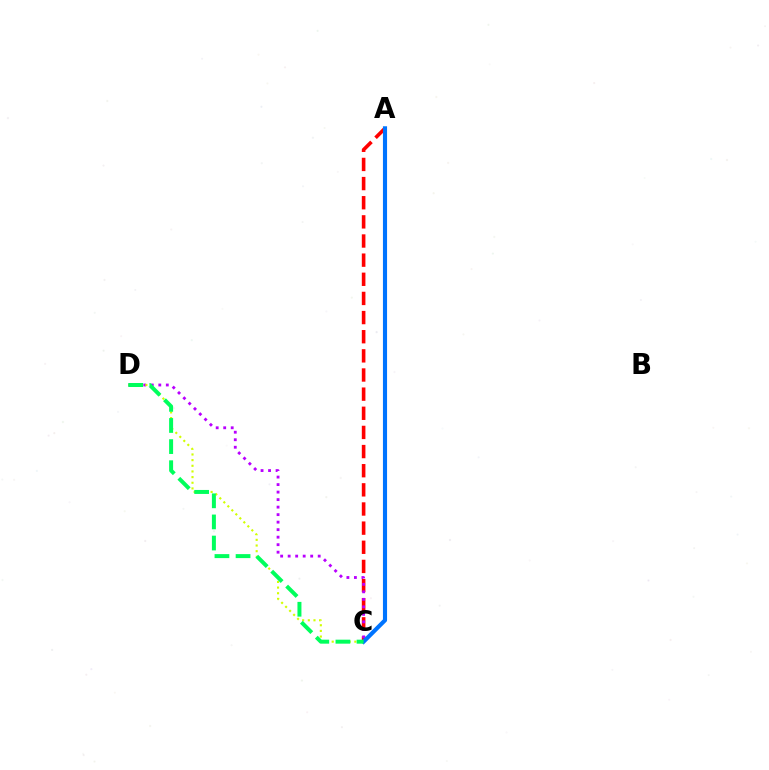{('A', 'C'): [{'color': '#ff0000', 'line_style': 'dashed', 'thickness': 2.6}, {'color': '#0074ff', 'line_style': 'solid', 'thickness': 2.97}], ('C', 'D'): [{'color': '#b900ff', 'line_style': 'dotted', 'thickness': 2.04}, {'color': '#d1ff00', 'line_style': 'dotted', 'thickness': 1.54}, {'color': '#00ff5c', 'line_style': 'dashed', 'thickness': 2.87}]}